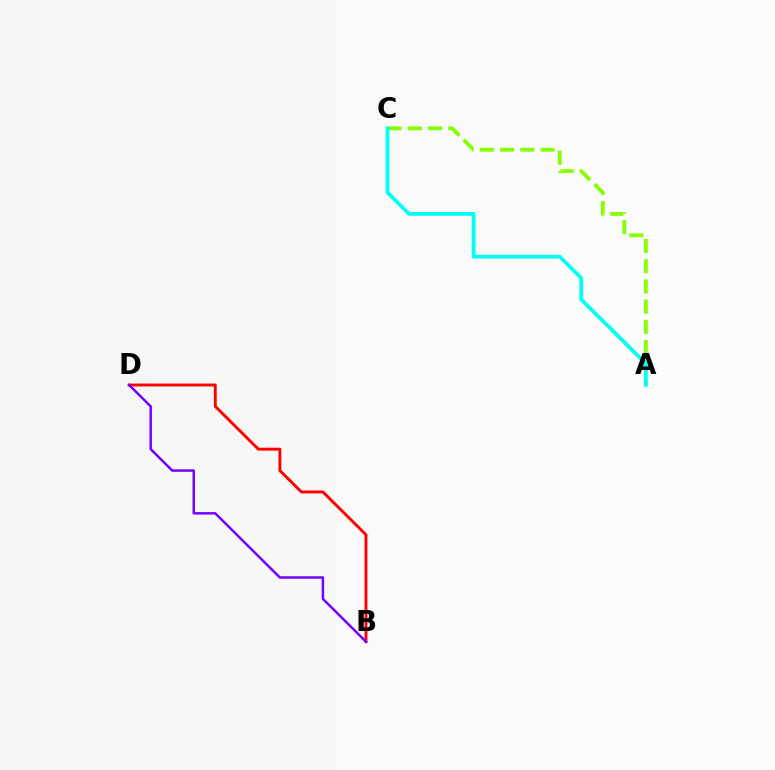{('B', 'D'): [{'color': '#ff0000', 'line_style': 'solid', 'thickness': 2.09}, {'color': '#7200ff', 'line_style': 'solid', 'thickness': 1.78}], ('A', 'C'): [{'color': '#84ff00', 'line_style': 'dashed', 'thickness': 2.75}, {'color': '#00fff6', 'line_style': 'solid', 'thickness': 2.7}]}